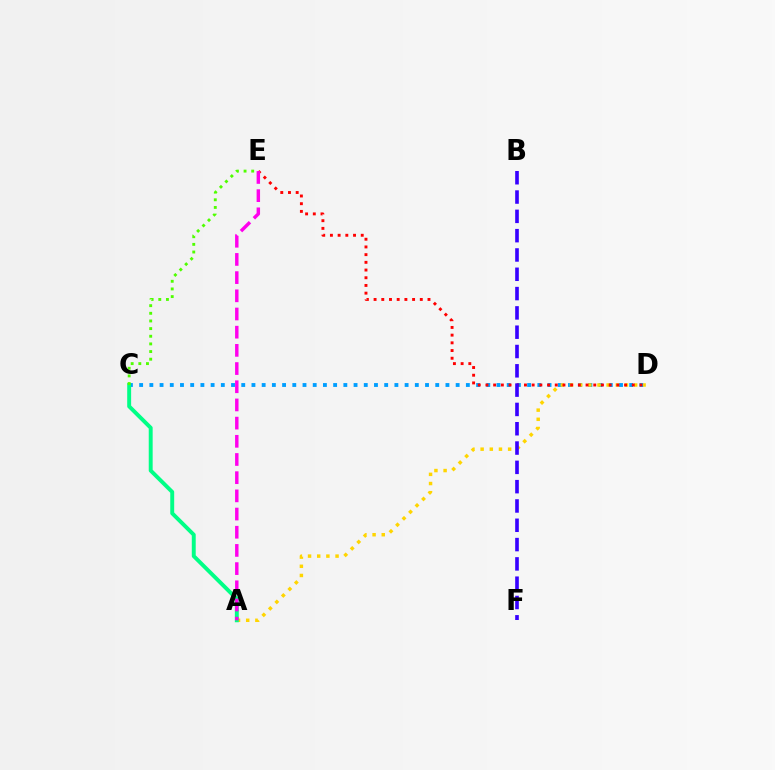{('C', 'D'): [{'color': '#009eff', 'line_style': 'dotted', 'thickness': 2.77}], ('A', 'D'): [{'color': '#ffd500', 'line_style': 'dotted', 'thickness': 2.49}], ('D', 'E'): [{'color': '#ff0000', 'line_style': 'dotted', 'thickness': 2.09}], ('B', 'F'): [{'color': '#3700ff', 'line_style': 'dashed', 'thickness': 2.62}], ('A', 'C'): [{'color': '#00ff86', 'line_style': 'solid', 'thickness': 2.82}], ('C', 'E'): [{'color': '#4fff00', 'line_style': 'dotted', 'thickness': 2.08}], ('A', 'E'): [{'color': '#ff00ed', 'line_style': 'dashed', 'thickness': 2.47}]}